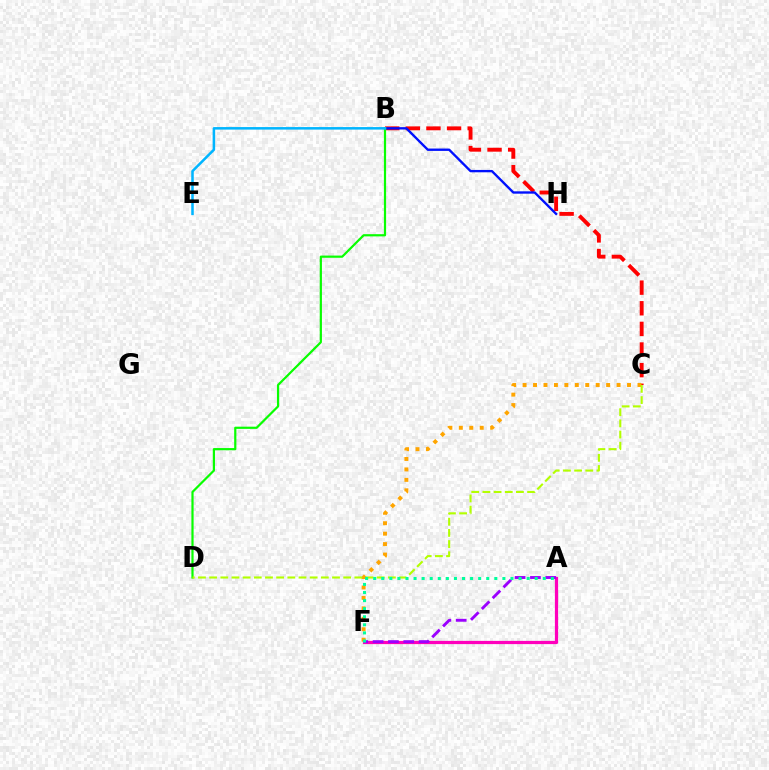{('B', 'C'): [{'color': '#ff0000', 'line_style': 'dashed', 'thickness': 2.8}], ('C', 'F'): [{'color': '#ffa500', 'line_style': 'dotted', 'thickness': 2.84}], ('B', 'H'): [{'color': '#0010ff', 'line_style': 'solid', 'thickness': 1.7}], ('A', 'F'): [{'color': '#ff00bd', 'line_style': 'solid', 'thickness': 2.32}, {'color': '#9b00ff', 'line_style': 'dashed', 'thickness': 2.08}, {'color': '#00ff9d', 'line_style': 'dotted', 'thickness': 2.19}], ('B', 'D'): [{'color': '#08ff00', 'line_style': 'solid', 'thickness': 1.59}], ('B', 'E'): [{'color': '#00b5ff', 'line_style': 'solid', 'thickness': 1.82}], ('C', 'D'): [{'color': '#b3ff00', 'line_style': 'dashed', 'thickness': 1.52}]}